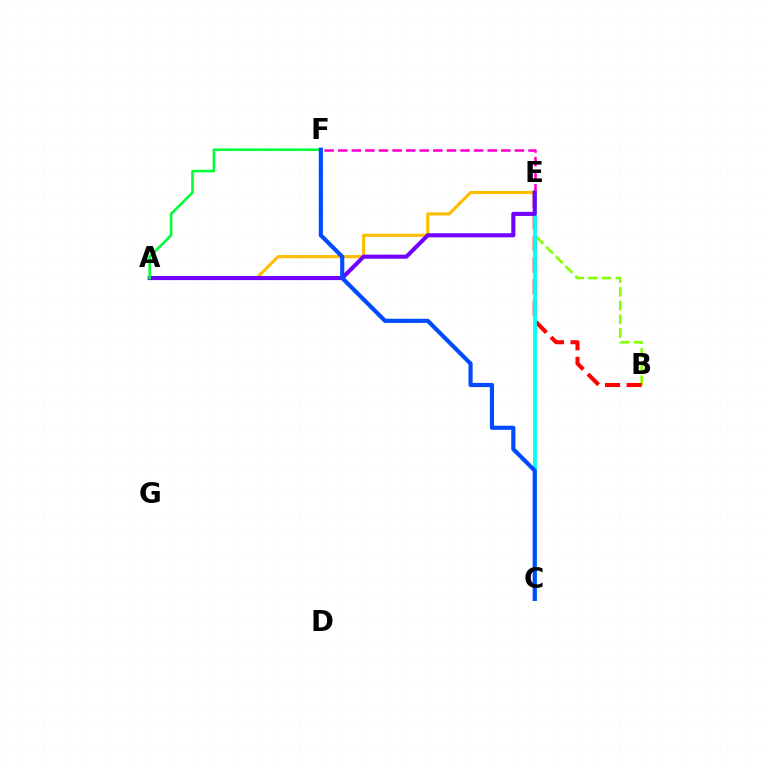{('B', 'E'): [{'color': '#84ff00', 'line_style': 'dashed', 'thickness': 1.86}, {'color': '#ff0000', 'line_style': 'dashed', 'thickness': 2.93}], ('A', 'E'): [{'color': '#ffbd00', 'line_style': 'solid', 'thickness': 2.25}, {'color': '#7200ff', 'line_style': 'solid', 'thickness': 2.94}], ('E', 'F'): [{'color': '#ff00cf', 'line_style': 'dashed', 'thickness': 1.85}], ('C', 'E'): [{'color': '#00fff6', 'line_style': 'solid', 'thickness': 2.73}], ('A', 'F'): [{'color': '#00ff39', 'line_style': 'solid', 'thickness': 1.86}], ('C', 'F'): [{'color': '#004bff', 'line_style': 'solid', 'thickness': 2.99}]}